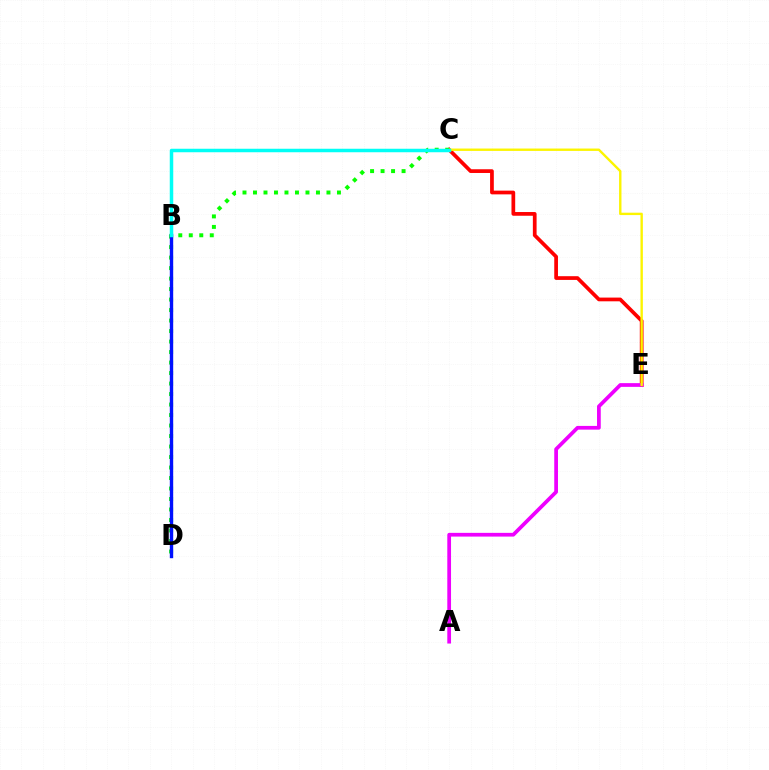{('C', 'E'): [{'color': '#ff0000', 'line_style': 'solid', 'thickness': 2.68}, {'color': '#fcf500', 'line_style': 'solid', 'thickness': 1.72}], ('A', 'E'): [{'color': '#ee00ff', 'line_style': 'solid', 'thickness': 2.68}], ('C', 'D'): [{'color': '#08ff00', 'line_style': 'dotted', 'thickness': 2.85}], ('B', 'D'): [{'color': '#0010ff', 'line_style': 'solid', 'thickness': 2.43}], ('B', 'C'): [{'color': '#00fff6', 'line_style': 'solid', 'thickness': 2.52}]}